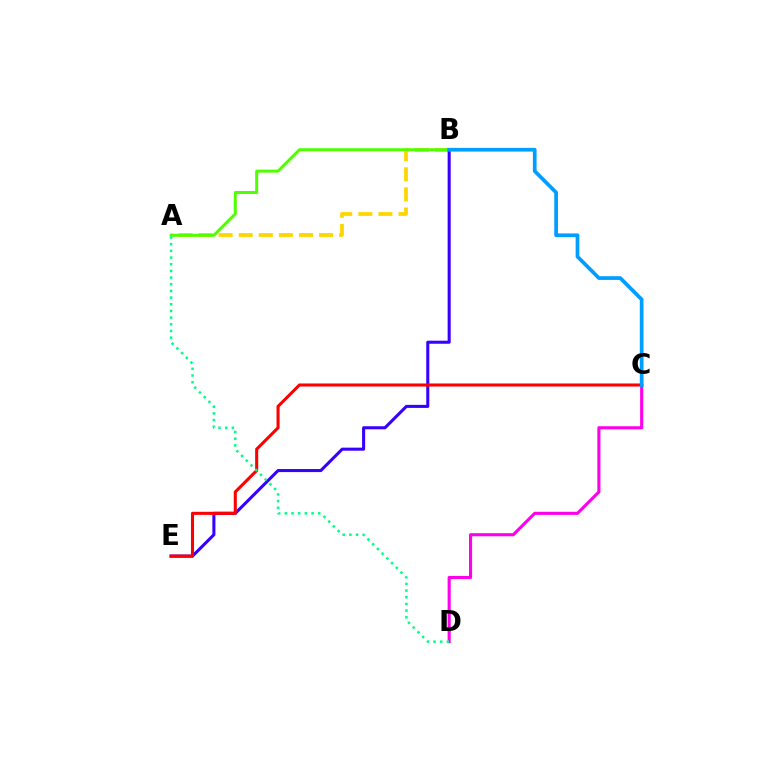{('A', 'B'): [{'color': '#ffd500', 'line_style': 'dashed', 'thickness': 2.73}, {'color': '#4fff00', 'line_style': 'solid', 'thickness': 2.15}], ('B', 'E'): [{'color': '#3700ff', 'line_style': 'solid', 'thickness': 2.2}], ('C', 'D'): [{'color': '#ff00ed', 'line_style': 'solid', 'thickness': 2.23}], ('C', 'E'): [{'color': '#ff0000', 'line_style': 'solid', 'thickness': 2.21}], ('B', 'C'): [{'color': '#009eff', 'line_style': 'solid', 'thickness': 2.68}], ('A', 'D'): [{'color': '#00ff86', 'line_style': 'dotted', 'thickness': 1.81}]}